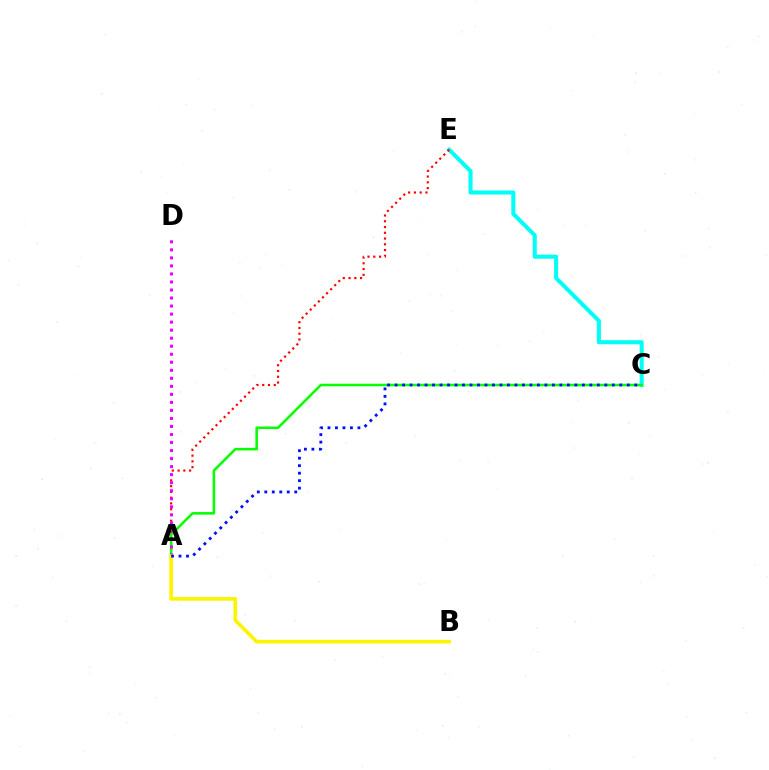{('C', 'E'): [{'color': '#00fff6', 'line_style': 'solid', 'thickness': 2.91}], ('A', 'E'): [{'color': '#ff0000', 'line_style': 'dotted', 'thickness': 1.57}], ('A', 'C'): [{'color': '#08ff00', 'line_style': 'solid', 'thickness': 1.83}, {'color': '#0010ff', 'line_style': 'dotted', 'thickness': 2.04}], ('A', 'D'): [{'color': '#ee00ff', 'line_style': 'dotted', 'thickness': 2.18}], ('A', 'B'): [{'color': '#fcf500', 'line_style': 'solid', 'thickness': 2.63}]}